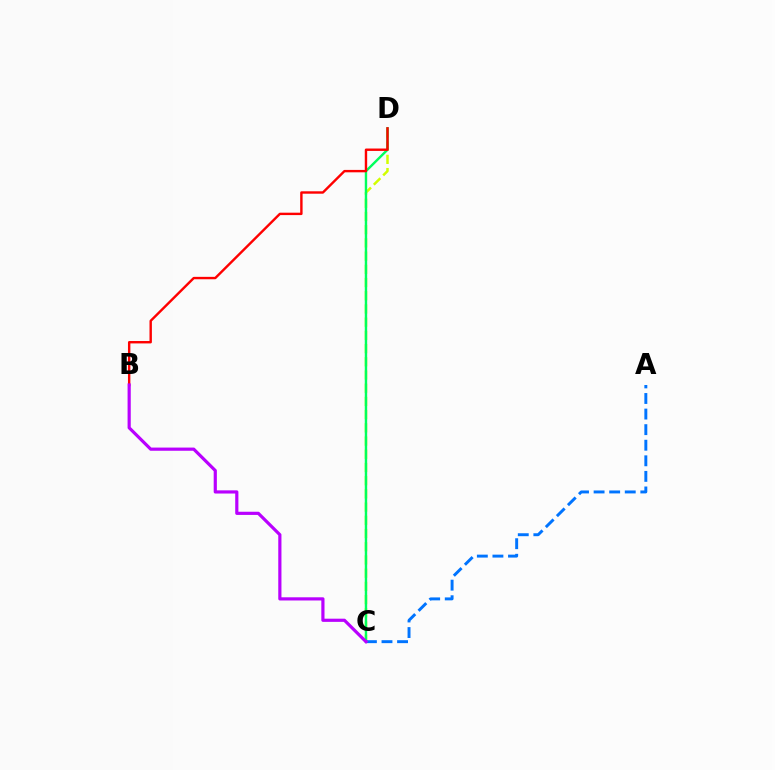{('C', 'D'): [{'color': '#d1ff00', 'line_style': 'dashed', 'thickness': 1.79}, {'color': '#00ff5c', 'line_style': 'solid', 'thickness': 1.73}], ('A', 'C'): [{'color': '#0074ff', 'line_style': 'dashed', 'thickness': 2.12}], ('B', 'D'): [{'color': '#ff0000', 'line_style': 'solid', 'thickness': 1.73}], ('B', 'C'): [{'color': '#b900ff', 'line_style': 'solid', 'thickness': 2.29}]}